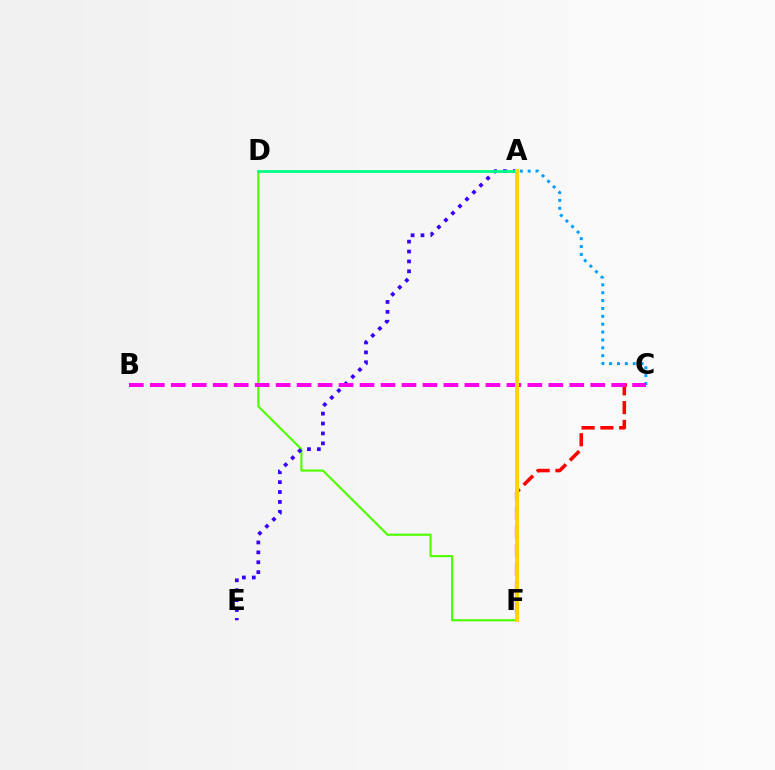{('D', 'F'): [{'color': '#4fff00', 'line_style': 'solid', 'thickness': 1.55}], ('A', 'E'): [{'color': '#3700ff', 'line_style': 'dotted', 'thickness': 2.69}], ('A', 'D'): [{'color': '#00ff86', 'line_style': 'solid', 'thickness': 2.0}], ('A', 'C'): [{'color': '#009eff', 'line_style': 'dotted', 'thickness': 2.14}], ('C', 'F'): [{'color': '#ff0000', 'line_style': 'dashed', 'thickness': 2.55}], ('B', 'C'): [{'color': '#ff00ed', 'line_style': 'dashed', 'thickness': 2.85}], ('A', 'F'): [{'color': '#ffd500', 'line_style': 'solid', 'thickness': 2.82}]}